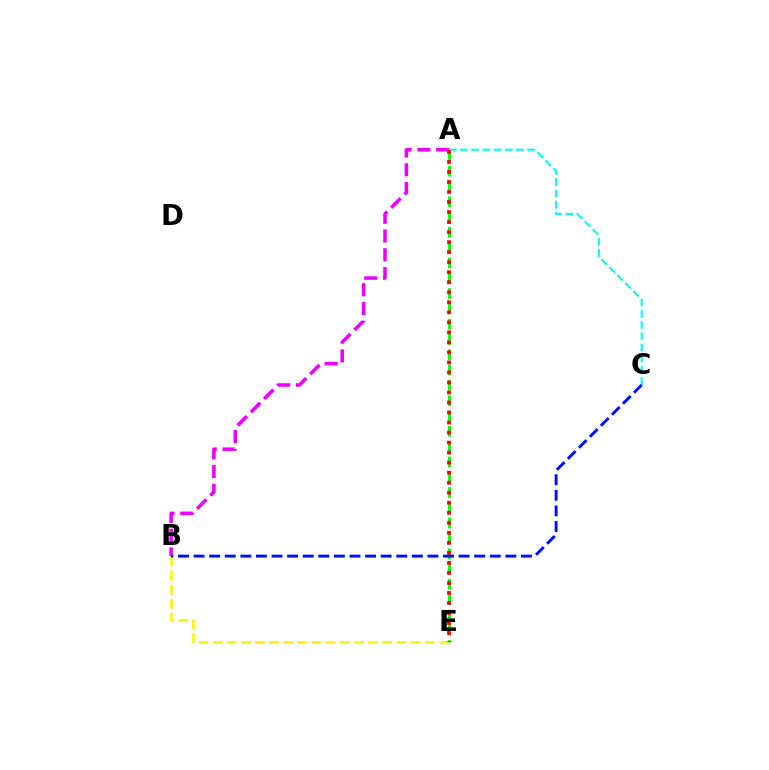{('A', 'E'): [{'color': '#08ff00', 'line_style': 'dashed', 'thickness': 2.08}, {'color': '#ff0000', 'line_style': 'dotted', 'thickness': 2.72}], ('B', 'E'): [{'color': '#fcf500', 'line_style': 'dashed', 'thickness': 1.92}], ('A', 'C'): [{'color': '#00fff6', 'line_style': 'dashed', 'thickness': 1.52}], ('A', 'B'): [{'color': '#ee00ff', 'line_style': 'dashed', 'thickness': 2.55}], ('B', 'C'): [{'color': '#0010ff', 'line_style': 'dashed', 'thickness': 2.12}]}